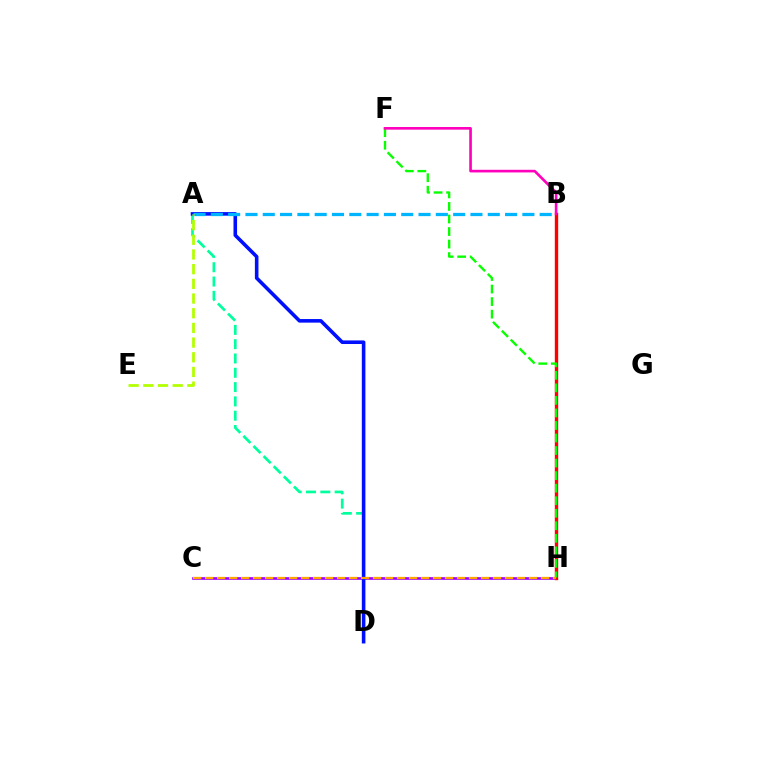{('A', 'D'): [{'color': '#00ff9d', 'line_style': 'dashed', 'thickness': 1.94}, {'color': '#0010ff', 'line_style': 'solid', 'thickness': 2.58}], ('C', 'H'): [{'color': '#9b00ff', 'line_style': 'solid', 'thickness': 1.92}, {'color': '#ffa500', 'line_style': 'dashed', 'thickness': 1.63}], ('B', 'H'): [{'color': '#ff0000', 'line_style': 'solid', 'thickness': 2.44}], ('F', 'H'): [{'color': '#08ff00', 'line_style': 'dashed', 'thickness': 1.7}], ('B', 'F'): [{'color': '#ff00bd', 'line_style': 'solid', 'thickness': 1.9}], ('A', 'B'): [{'color': '#00b5ff', 'line_style': 'dashed', 'thickness': 2.35}], ('A', 'E'): [{'color': '#b3ff00', 'line_style': 'dashed', 'thickness': 1.99}]}